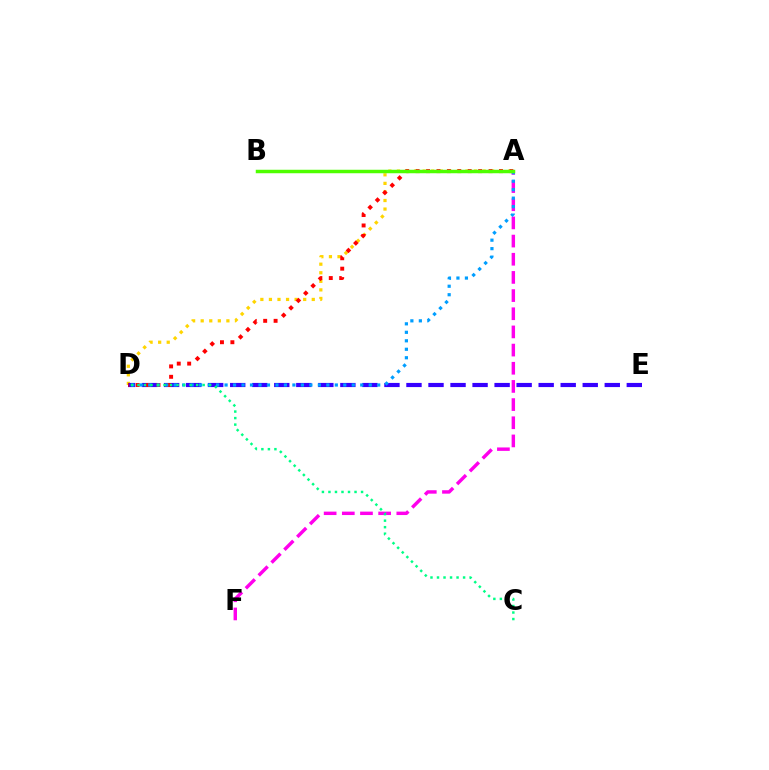{('A', 'F'): [{'color': '#ff00ed', 'line_style': 'dashed', 'thickness': 2.47}], ('A', 'D'): [{'color': '#ffd500', 'line_style': 'dotted', 'thickness': 2.33}, {'color': '#ff0000', 'line_style': 'dotted', 'thickness': 2.83}, {'color': '#009eff', 'line_style': 'dotted', 'thickness': 2.3}], ('D', 'E'): [{'color': '#3700ff', 'line_style': 'dashed', 'thickness': 2.99}], ('A', 'B'): [{'color': '#4fff00', 'line_style': 'solid', 'thickness': 2.5}], ('C', 'D'): [{'color': '#00ff86', 'line_style': 'dotted', 'thickness': 1.77}]}